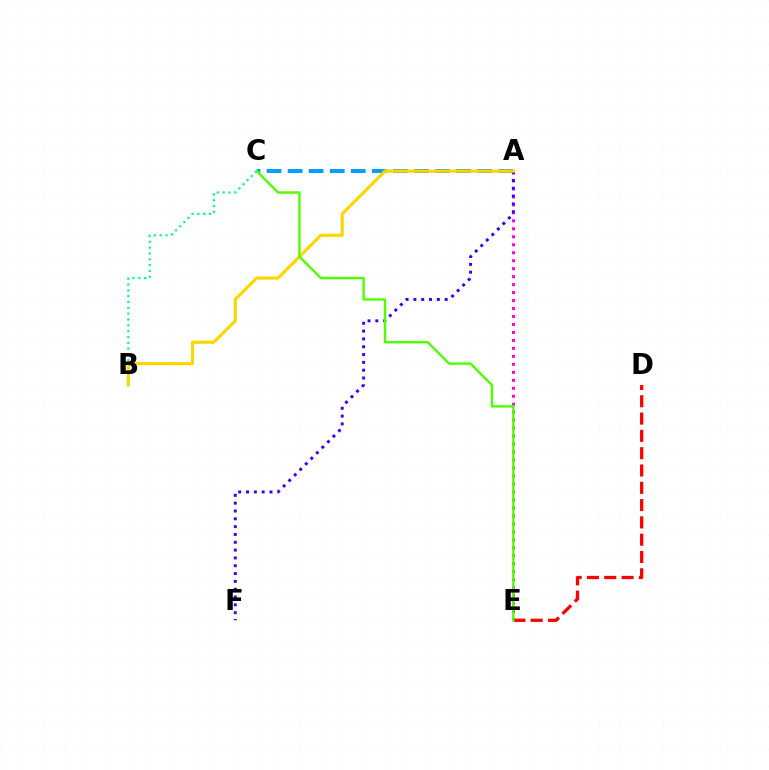{('B', 'C'): [{'color': '#00ff86', 'line_style': 'dotted', 'thickness': 1.58}], ('A', 'E'): [{'color': '#ff00ed', 'line_style': 'dotted', 'thickness': 2.17}], ('A', 'F'): [{'color': '#3700ff', 'line_style': 'dotted', 'thickness': 2.13}], ('A', 'C'): [{'color': '#009eff', 'line_style': 'dashed', 'thickness': 2.86}], ('A', 'B'): [{'color': '#ffd500', 'line_style': 'solid', 'thickness': 2.27}], ('D', 'E'): [{'color': '#ff0000', 'line_style': 'dashed', 'thickness': 2.35}], ('C', 'E'): [{'color': '#4fff00', 'line_style': 'solid', 'thickness': 1.73}]}